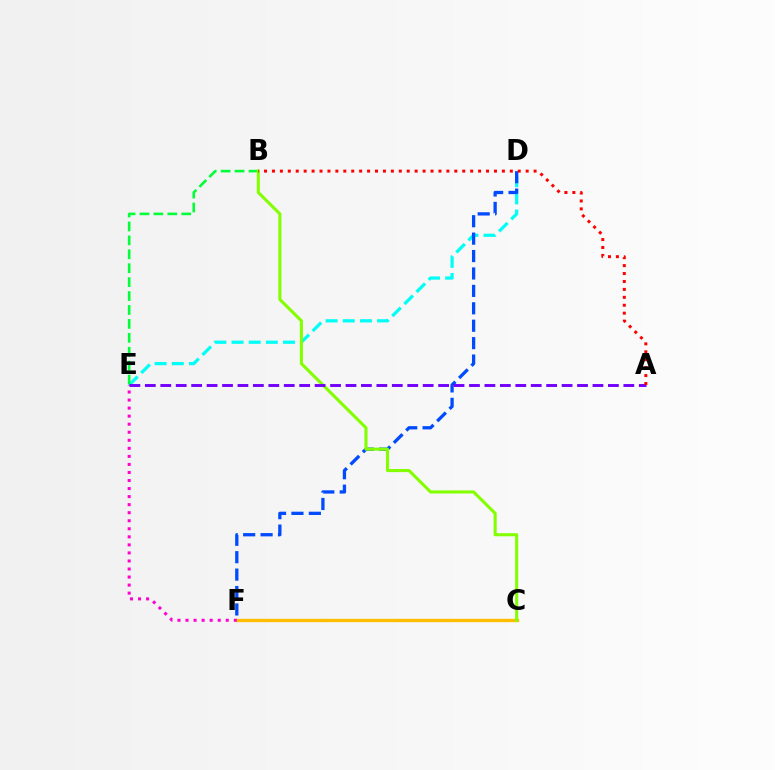{('C', 'F'): [{'color': '#ffbd00', 'line_style': 'solid', 'thickness': 2.41}], ('D', 'E'): [{'color': '#00fff6', 'line_style': 'dashed', 'thickness': 2.33}], ('E', 'F'): [{'color': '#ff00cf', 'line_style': 'dotted', 'thickness': 2.19}], ('B', 'E'): [{'color': '#00ff39', 'line_style': 'dashed', 'thickness': 1.89}], ('D', 'F'): [{'color': '#004bff', 'line_style': 'dashed', 'thickness': 2.37}], ('B', 'C'): [{'color': '#84ff00', 'line_style': 'solid', 'thickness': 2.22}], ('A', 'E'): [{'color': '#7200ff', 'line_style': 'dashed', 'thickness': 2.1}], ('A', 'B'): [{'color': '#ff0000', 'line_style': 'dotted', 'thickness': 2.15}]}